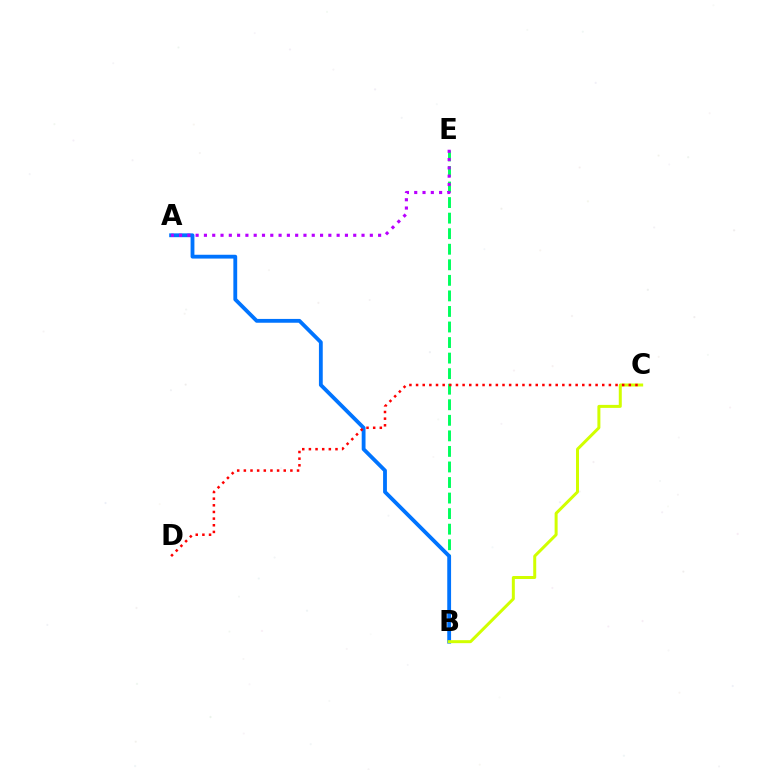{('B', 'E'): [{'color': '#00ff5c', 'line_style': 'dashed', 'thickness': 2.11}], ('A', 'B'): [{'color': '#0074ff', 'line_style': 'solid', 'thickness': 2.75}], ('A', 'E'): [{'color': '#b900ff', 'line_style': 'dotted', 'thickness': 2.25}], ('B', 'C'): [{'color': '#d1ff00', 'line_style': 'solid', 'thickness': 2.15}], ('C', 'D'): [{'color': '#ff0000', 'line_style': 'dotted', 'thickness': 1.81}]}